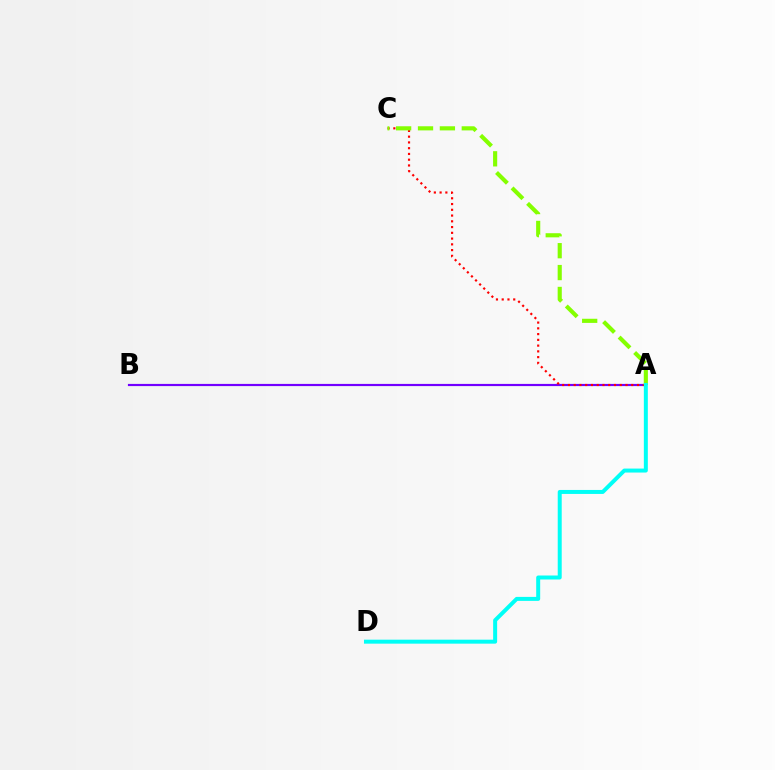{('A', 'B'): [{'color': '#7200ff', 'line_style': 'solid', 'thickness': 1.57}], ('A', 'C'): [{'color': '#ff0000', 'line_style': 'dotted', 'thickness': 1.56}, {'color': '#84ff00', 'line_style': 'dashed', 'thickness': 2.97}], ('A', 'D'): [{'color': '#00fff6', 'line_style': 'solid', 'thickness': 2.87}]}